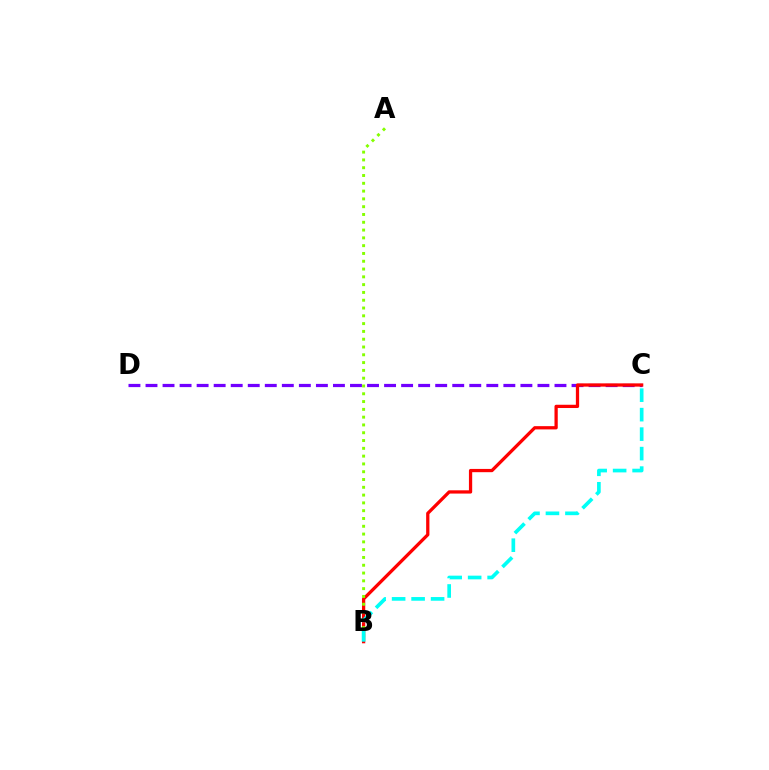{('C', 'D'): [{'color': '#7200ff', 'line_style': 'dashed', 'thickness': 2.32}], ('B', 'C'): [{'color': '#ff0000', 'line_style': 'solid', 'thickness': 2.35}, {'color': '#00fff6', 'line_style': 'dashed', 'thickness': 2.65}], ('A', 'B'): [{'color': '#84ff00', 'line_style': 'dotted', 'thickness': 2.12}]}